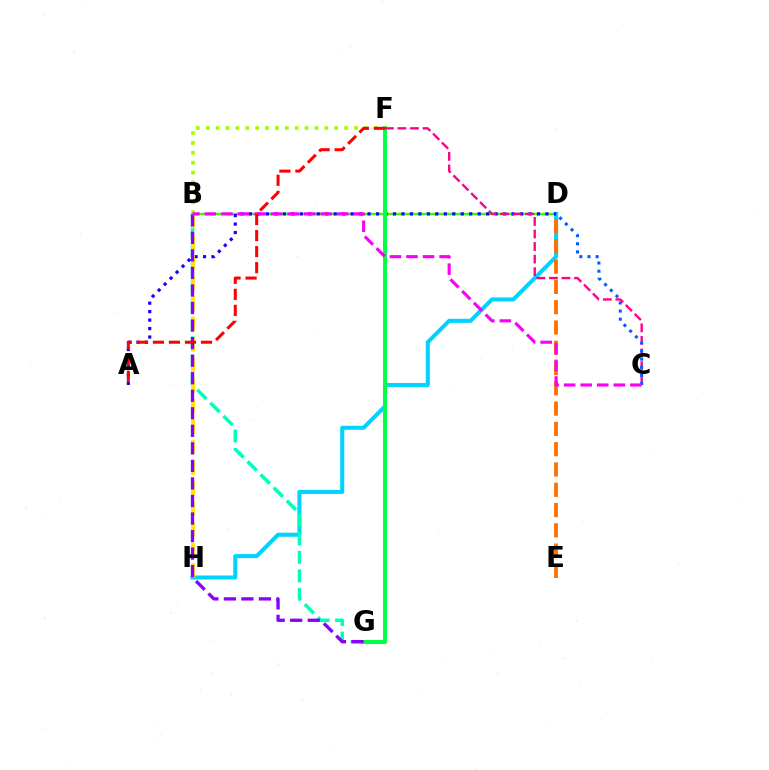{('B', 'D'): [{'color': '#31ff00', 'line_style': 'solid', 'thickness': 1.74}], ('D', 'H'): [{'color': '#00d3ff', 'line_style': 'solid', 'thickness': 2.92}], ('B', 'G'): [{'color': '#00ffbb', 'line_style': 'dashed', 'thickness': 2.51}, {'color': '#8a00ff', 'line_style': 'dashed', 'thickness': 2.38}], ('D', 'E'): [{'color': '#ff7000', 'line_style': 'dashed', 'thickness': 2.76}], ('A', 'D'): [{'color': '#1900ff', 'line_style': 'dotted', 'thickness': 2.3}], ('F', 'G'): [{'color': '#00ff45', 'line_style': 'solid', 'thickness': 2.85}], ('B', 'F'): [{'color': '#a2ff00', 'line_style': 'dotted', 'thickness': 2.69}], ('B', 'H'): [{'color': '#ffe600', 'line_style': 'dashed', 'thickness': 2.79}], ('C', 'F'): [{'color': '#ff0088', 'line_style': 'dashed', 'thickness': 1.71}], ('C', 'D'): [{'color': '#005dff', 'line_style': 'dotted', 'thickness': 2.21}], ('B', 'C'): [{'color': '#fa00f9', 'line_style': 'dashed', 'thickness': 2.25}], ('A', 'F'): [{'color': '#ff0000', 'line_style': 'dashed', 'thickness': 2.18}]}